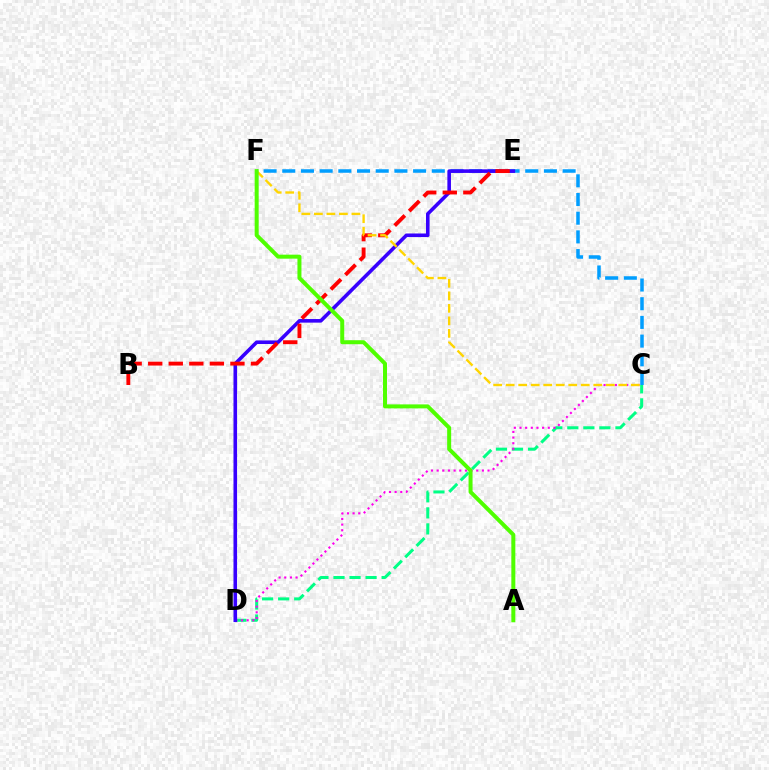{('C', 'D'): [{'color': '#00ff86', 'line_style': 'dashed', 'thickness': 2.18}, {'color': '#ff00ed', 'line_style': 'dotted', 'thickness': 1.54}], ('C', 'F'): [{'color': '#009eff', 'line_style': 'dashed', 'thickness': 2.54}, {'color': '#ffd500', 'line_style': 'dashed', 'thickness': 1.7}], ('D', 'E'): [{'color': '#3700ff', 'line_style': 'solid', 'thickness': 2.58}], ('B', 'E'): [{'color': '#ff0000', 'line_style': 'dashed', 'thickness': 2.79}], ('A', 'F'): [{'color': '#4fff00', 'line_style': 'solid', 'thickness': 2.88}]}